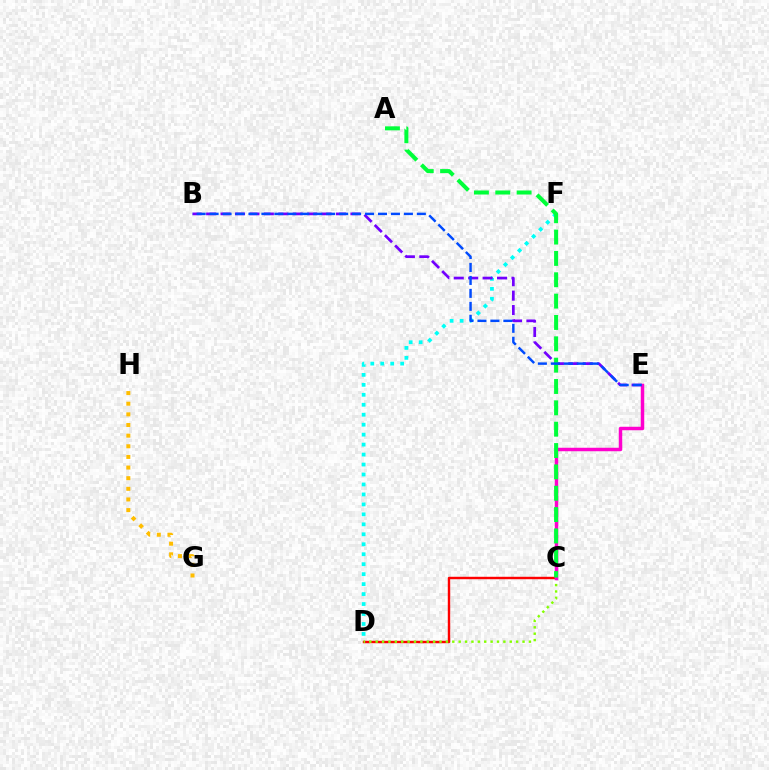{('D', 'F'): [{'color': '#00fff6', 'line_style': 'dotted', 'thickness': 2.71}], ('C', 'D'): [{'color': '#ff0000', 'line_style': 'solid', 'thickness': 1.75}, {'color': '#84ff00', 'line_style': 'dotted', 'thickness': 1.73}], ('G', 'H'): [{'color': '#ffbd00', 'line_style': 'dotted', 'thickness': 2.89}], ('C', 'E'): [{'color': '#ff00cf', 'line_style': 'solid', 'thickness': 2.5}], ('B', 'E'): [{'color': '#7200ff', 'line_style': 'dashed', 'thickness': 1.96}, {'color': '#004bff', 'line_style': 'dashed', 'thickness': 1.76}], ('A', 'C'): [{'color': '#00ff39', 'line_style': 'dashed', 'thickness': 2.9}]}